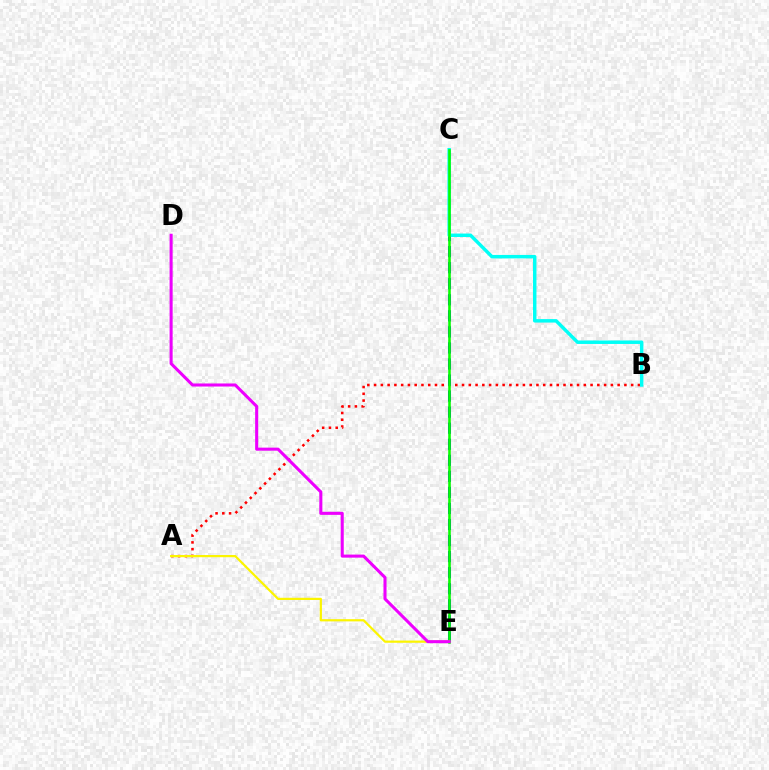{('A', 'B'): [{'color': '#ff0000', 'line_style': 'dotted', 'thickness': 1.84}], ('C', 'E'): [{'color': '#0010ff', 'line_style': 'dashed', 'thickness': 2.18}, {'color': '#08ff00', 'line_style': 'solid', 'thickness': 1.87}], ('B', 'C'): [{'color': '#00fff6', 'line_style': 'solid', 'thickness': 2.49}], ('A', 'E'): [{'color': '#fcf500', 'line_style': 'solid', 'thickness': 1.59}], ('D', 'E'): [{'color': '#ee00ff', 'line_style': 'solid', 'thickness': 2.2}]}